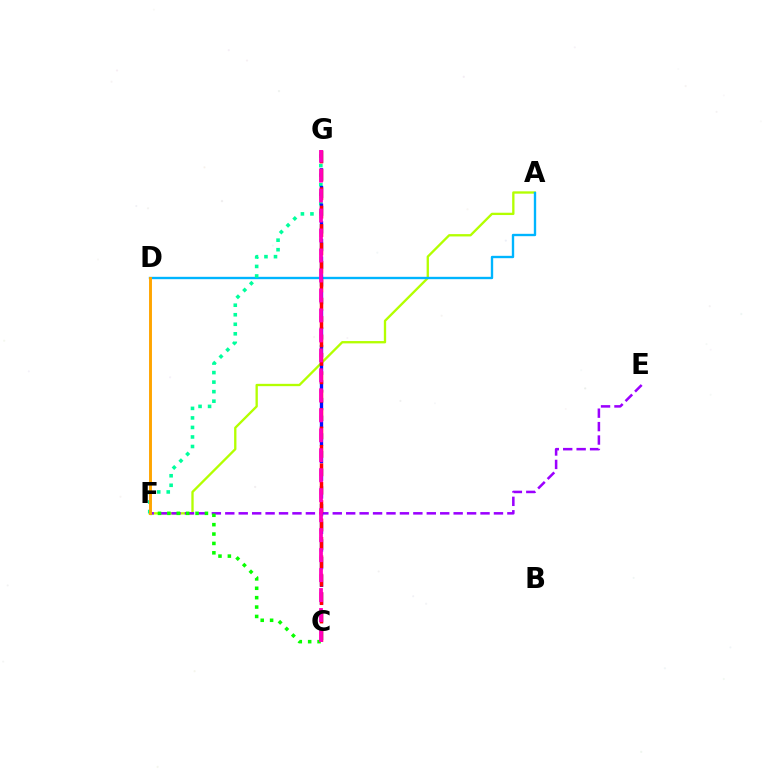{('A', 'F'): [{'color': '#b3ff00', 'line_style': 'solid', 'thickness': 1.68}], ('A', 'D'): [{'color': '#00b5ff', 'line_style': 'solid', 'thickness': 1.7}], ('F', 'G'): [{'color': '#00ff9d', 'line_style': 'dotted', 'thickness': 2.59}], ('E', 'F'): [{'color': '#9b00ff', 'line_style': 'dashed', 'thickness': 1.82}], ('C', 'F'): [{'color': '#08ff00', 'line_style': 'dotted', 'thickness': 2.55}], ('D', 'F'): [{'color': '#ffa500', 'line_style': 'solid', 'thickness': 2.1}], ('C', 'G'): [{'color': '#0010ff', 'line_style': 'dashed', 'thickness': 2.4}, {'color': '#ff0000', 'line_style': 'dashed', 'thickness': 2.5}, {'color': '#ff00bd', 'line_style': 'dashed', 'thickness': 2.71}]}